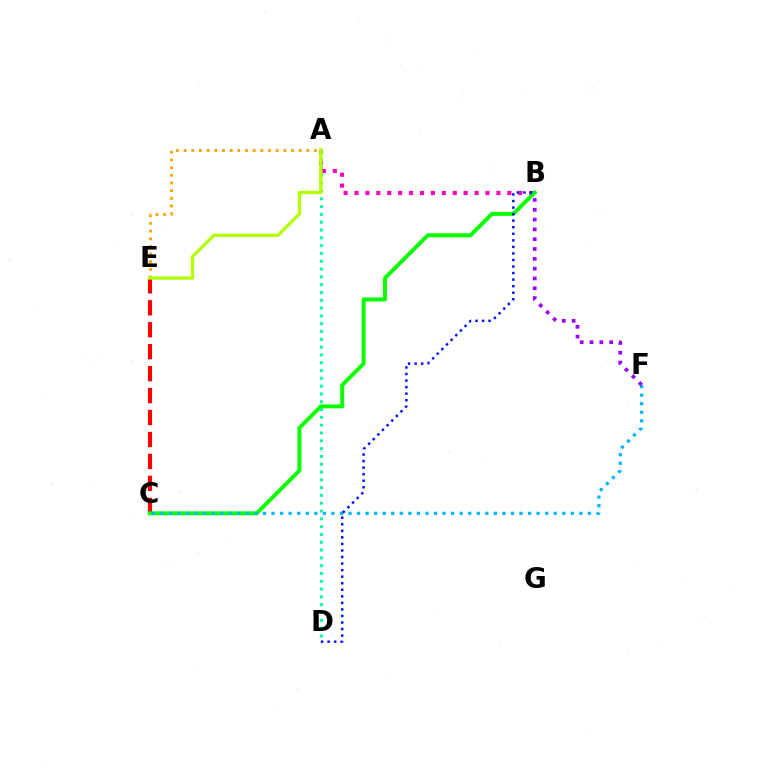{('C', 'E'): [{'color': '#ff0000', 'line_style': 'dashed', 'thickness': 2.98}], ('A', 'B'): [{'color': '#ff00bd', 'line_style': 'dotted', 'thickness': 2.97}], ('B', 'C'): [{'color': '#08ff00', 'line_style': 'solid', 'thickness': 2.84}], ('C', 'F'): [{'color': '#00b5ff', 'line_style': 'dotted', 'thickness': 2.32}], ('A', 'D'): [{'color': '#00ff9d', 'line_style': 'dotted', 'thickness': 2.12}], ('A', 'E'): [{'color': '#ffa500', 'line_style': 'dotted', 'thickness': 2.08}, {'color': '#b3ff00', 'line_style': 'solid', 'thickness': 2.39}], ('B', 'D'): [{'color': '#0010ff', 'line_style': 'dotted', 'thickness': 1.78}], ('B', 'F'): [{'color': '#9b00ff', 'line_style': 'dotted', 'thickness': 2.67}]}